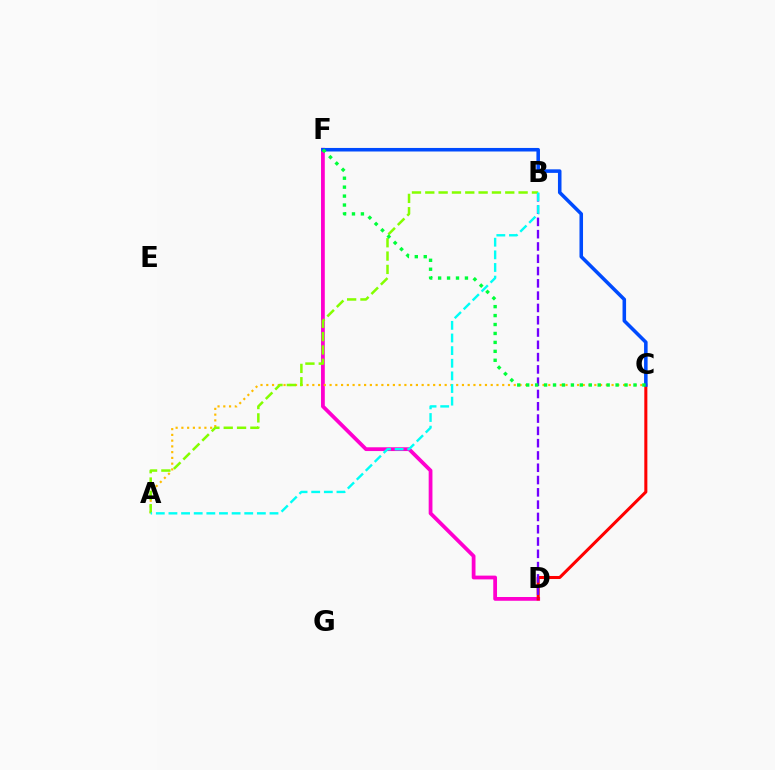{('D', 'F'): [{'color': '#ff00cf', 'line_style': 'solid', 'thickness': 2.72}], ('C', 'D'): [{'color': '#ff0000', 'line_style': 'solid', 'thickness': 2.2}], ('A', 'C'): [{'color': '#ffbd00', 'line_style': 'dotted', 'thickness': 1.56}], ('B', 'D'): [{'color': '#7200ff', 'line_style': 'dashed', 'thickness': 1.67}], ('A', 'B'): [{'color': '#84ff00', 'line_style': 'dashed', 'thickness': 1.81}, {'color': '#00fff6', 'line_style': 'dashed', 'thickness': 1.72}], ('C', 'F'): [{'color': '#004bff', 'line_style': 'solid', 'thickness': 2.56}, {'color': '#00ff39', 'line_style': 'dotted', 'thickness': 2.43}]}